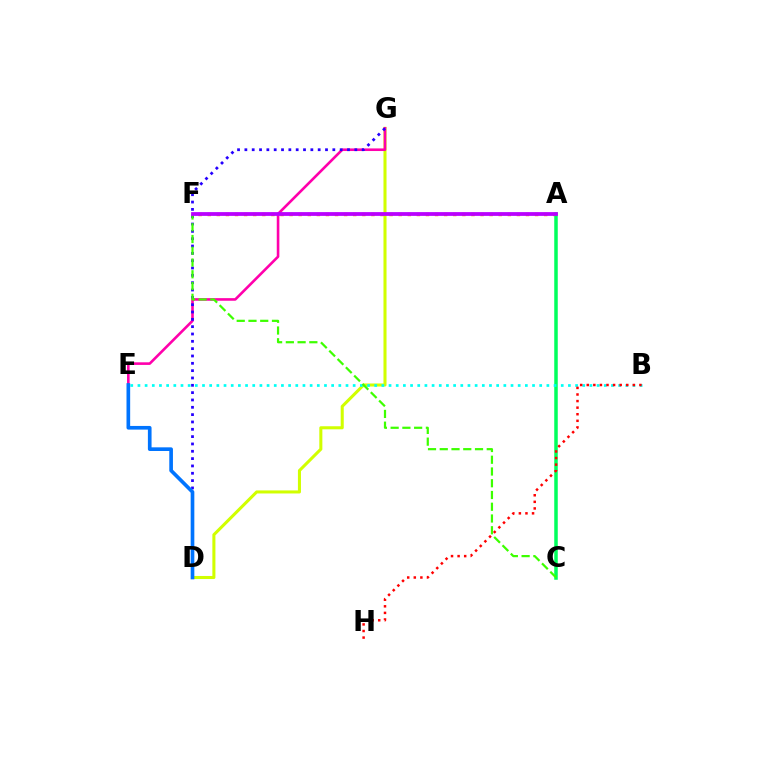{('D', 'G'): [{'color': '#d1ff00', 'line_style': 'solid', 'thickness': 2.2}, {'color': '#2500ff', 'line_style': 'dotted', 'thickness': 1.99}], ('E', 'G'): [{'color': '#ff00ac', 'line_style': 'solid', 'thickness': 1.88}], ('A', 'F'): [{'color': '#ff9400', 'line_style': 'dotted', 'thickness': 2.47}, {'color': '#b900ff', 'line_style': 'solid', 'thickness': 2.72}], ('A', 'C'): [{'color': '#00ff5c', 'line_style': 'solid', 'thickness': 2.53}], ('B', 'E'): [{'color': '#00fff6', 'line_style': 'dotted', 'thickness': 1.95}], ('D', 'E'): [{'color': '#0074ff', 'line_style': 'solid', 'thickness': 2.64}], ('B', 'H'): [{'color': '#ff0000', 'line_style': 'dotted', 'thickness': 1.79}], ('C', 'F'): [{'color': '#3dff00', 'line_style': 'dashed', 'thickness': 1.6}]}